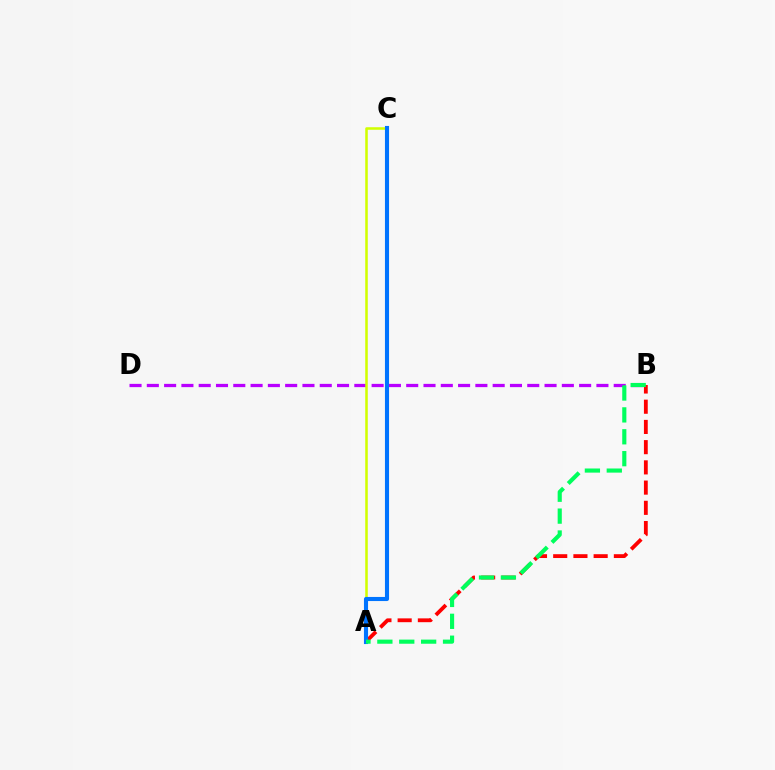{('A', 'B'): [{'color': '#ff0000', 'line_style': 'dashed', 'thickness': 2.75}, {'color': '#00ff5c', 'line_style': 'dashed', 'thickness': 2.97}], ('B', 'D'): [{'color': '#b900ff', 'line_style': 'dashed', 'thickness': 2.35}], ('A', 'C'): [{'color': '#d1ff00', 'line_style': 'solid', 'thickness': 1.83}, {'color': '#0074ff', 'line_style': 'solid', 'thickness': 2.95}]}